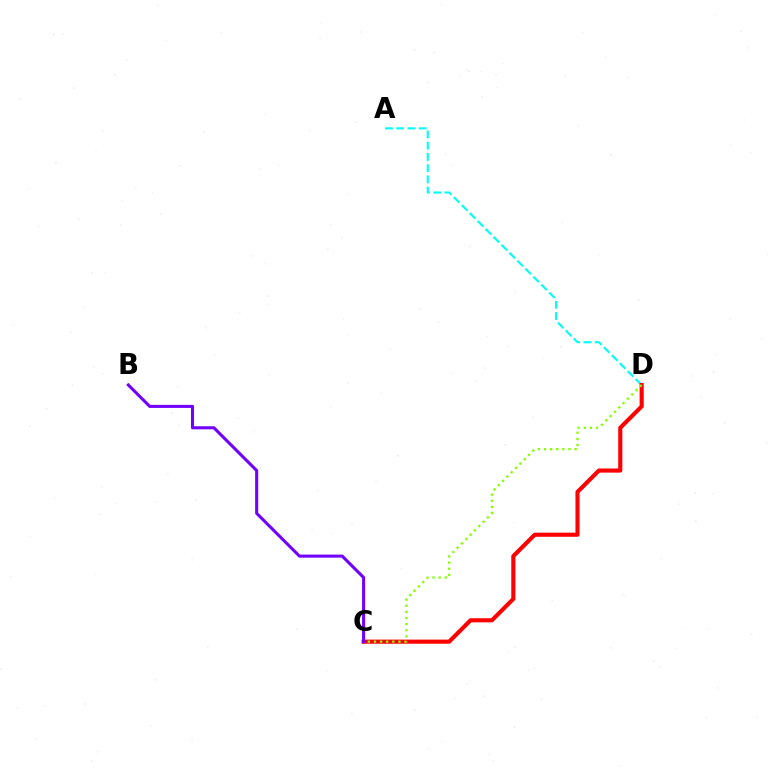{('A', 'D'): [{'color': '#00fff6', 'line_style': 'dashed', 'thickness': 1.53}], ('C', 'D'): [{'color': '#ff0000', 'line_style': 'solid', 'thickness': 2.96}, {'color': '#84ff00', 'line_style': 'dotted', 'thickness': 1.66}], ('B', 'C'): [{'color': '#7200ff', 'line_style': 'solid', 'thickness': 2.21}]}